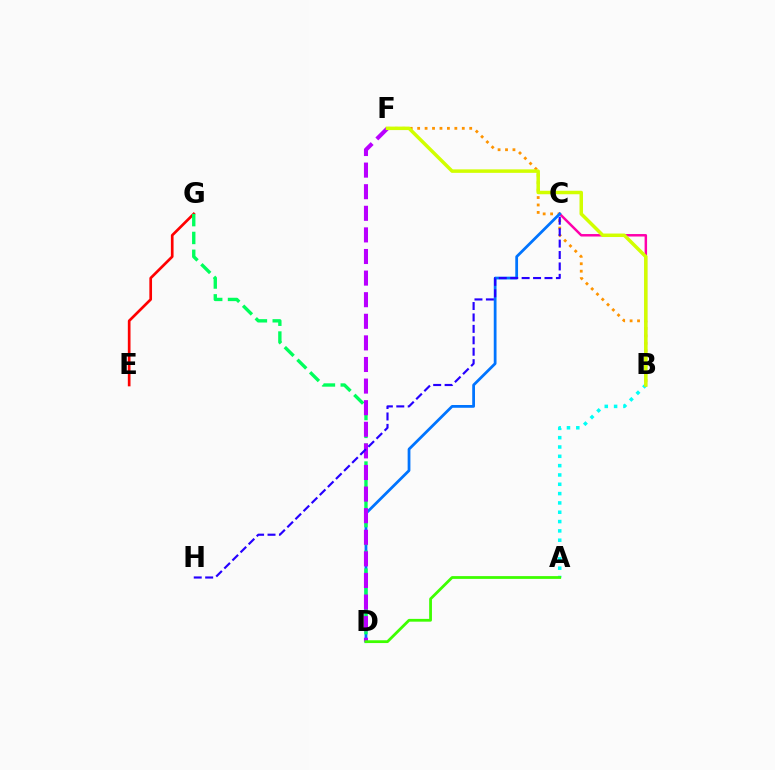{('A', 'B'): [{'color': '#00fff6', 'line_style': 'dotted', 'thickness': 2.53}], ('B', 'F'): [{'color': '#ff9400', 'line_style': 'dotted', 'thickness': 2.02}, {'color': '#d1ff00', 'line_style': 'solid', 'thickness': 2.51}], ('B', 'C'): [{'color': '#ff00ac', 'line_style': 'solid', 'thickness': 1.78}], ('C', 'D'): [{'color': '#0074ff', 'line_style': 'solid', 'thickness': 1.99}], ('E', 'G'): [{'color': '#ff0000', 'line_style': 'solid', 'thickness': 1.93}], ('D', 'G'): [{'color': '#00ff5c', 'line_style': 'dashed', 'thickness': 2.42}], ('D', 'F'): [{'color': '#b900ff', 'line_style': 'dashed', 'thickness': 2.93}], ('C', 'H'): [{'color': '#2500ff', 'line_style': 'dashed', 'thickness': 1.55}], ('A', 'D'): [{'color': '#3dff00', 'line_style': 'solid', 'thickness': 2.0}]}